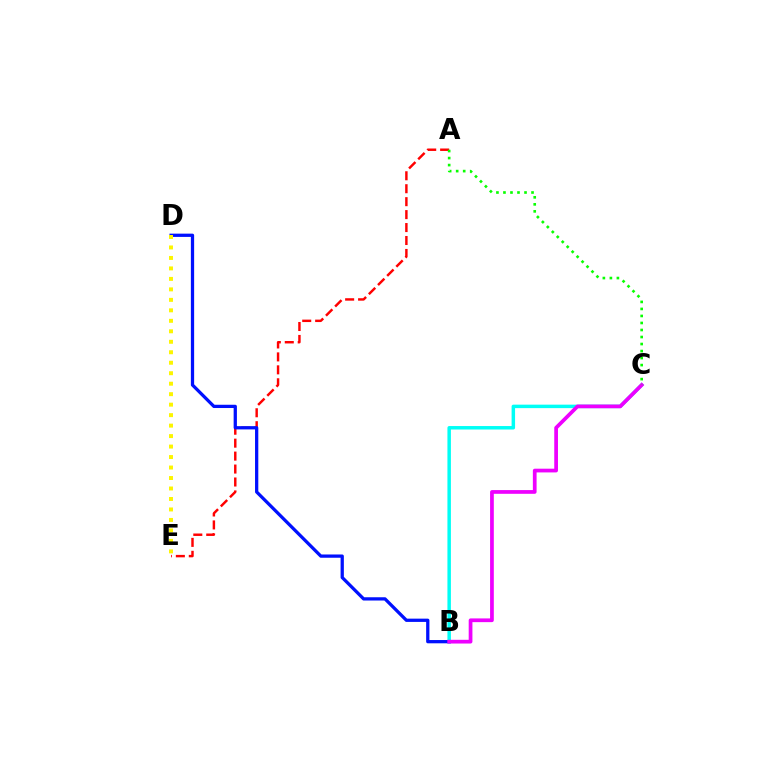{('A', 'E'): [{'color': '#ff0000', 'line_style': 'dashed', 'thickness': 1.76}], ('B', 'C'): [{'color': '#00fff6', 'line_style': 'solid', 'thickness': 2.5}, {'color': '#ee00ff', 'line_style': 'solid', 'thickness': 2.68}], ('B', 'D'): [{'color': '#0010ff', 'line_style': 'solid', 'thickness': 2.35}], ('A', 'C'): [{'color': '#08ff00', 'line_style': 'dotted', 'thickness': 1.91}], ('D', 'E'): [{'color': '#fcf500', 'line_style': 'dotted', 'thickness': 2.85}]}